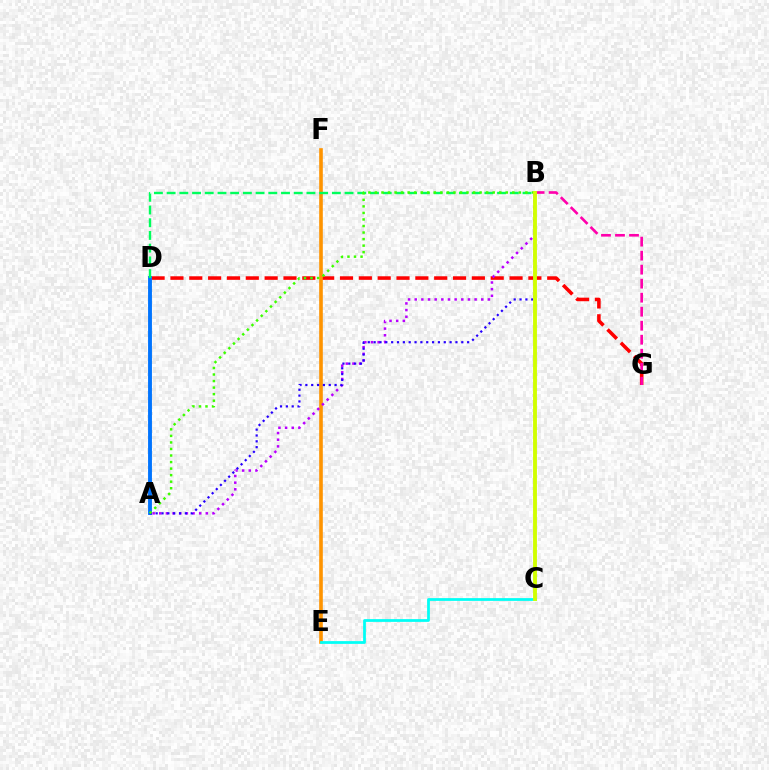{('D', 'G'): [{'color': '#ff0000', 'line_style': 'dashed', 'thickness': 2.56}], ('E', 'F'): [{'color': '#ff9400', 'line_style': 'solid', 'thickness': 2.6}], ('A', 'B'): [{'color': '#b900ff', 'line_style': 'dotted', 'thickness': 1.81}, {'color': '#2500ff', 'line_style': 'dotted', 'thickness': 1.59}, {'color': '#3dff00', 'line_style': 'dotted', 'thickness': 1.78}], ('A', 'D'): [{'color': '#0074ff', 'line_style': 'solid', 'thickness': 2.79}], ('B', 'G'): [{'color': '#ff00ac', 'line_style': 'dashed', 'thickness': 1.9}], ('C', 'E'): [{'color': '#00fff6', 'line_style': 'solid', 'thickness': 1.99}], ('B', 'D'): [{'color': '#00ff5c', 'line_style': 'dashed', 'thickness': 1.73}], ('B', 'C'): [{'color': '#d1ff00', 'line_style': 'solid', 'thickness': 2.78}]}